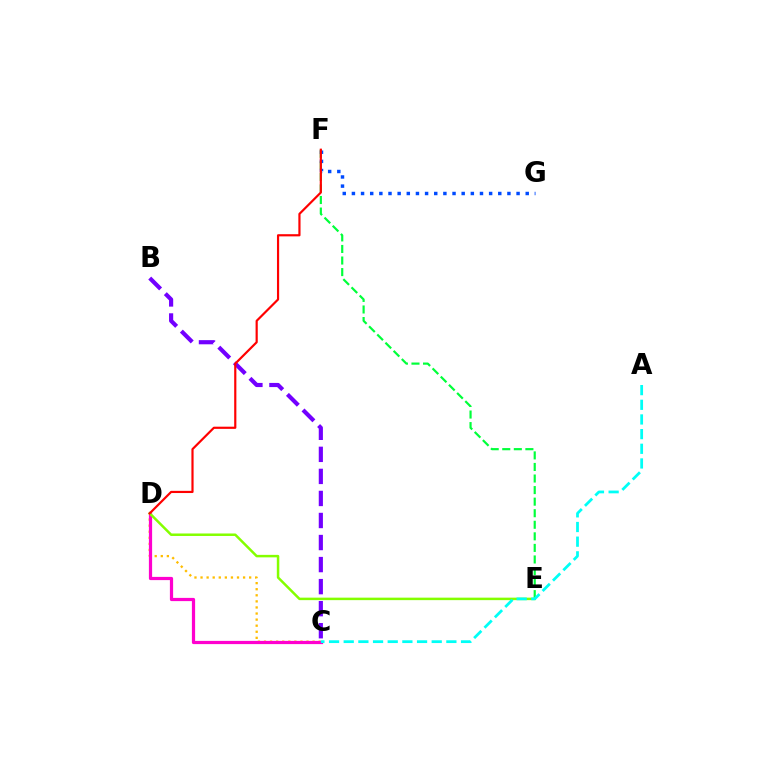{('C', 'D'): [{'color': '#ffbd00', 'line_style': 'dotted', 'thickness': 1.65}, {'color': '#ff00cf', 'line_style': 'solid', 'thickness': 2.32}], ('E', 'F'): [{'color': '#00ff39', 'line_style': 'dashed', 'thickness': 1.57}], ('D', 'E'): [{'color': '#84ff00', 'line_style': 'solid', 'thickness': 1.79}], ('B', 'C'): [{'color': '#7200ff', 'line_style': 'dashed', 'thickness': 2.99}], ('F', 'G'): [{'color': '#004bff', 'line_style': 'dotted', 'thickness': 2.49}], ('D', 'F'): [{'color': '#ff0000', 'line_style': 'solid', 'thickness': 1.57}], ('A', 'C'): [{'color': '#00fff6', 'line_style': 'dashed', 'thickness': 1.99}]}